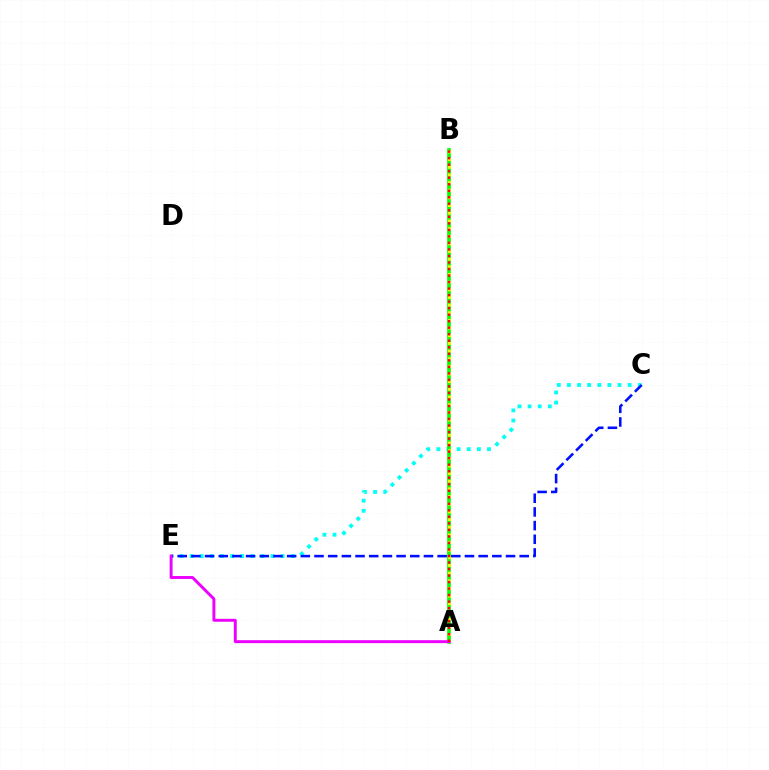{('C', 'E'): [{'color': '#00fff6', 'line_style': 'dotted', 'thickness': 2.75}, {'color': '#0010ff', 'line_style': 'dashed', 'thickness': 1.86}], ('A', 'B'): [{'color': '#08ff00', 'line_style': 'solid', 'thickness': 2.64}, {'color': '#fcf500', 'line_style': 'dotted', 'thickness': 2.08}, {'color': '#ff0000', 'line_style': 'dotted', 'thickness': 1.77}], ('A', 'E'): [{'color': '#ee00ff', 'line_style': 'solid', 'thickness': 2.11}]}